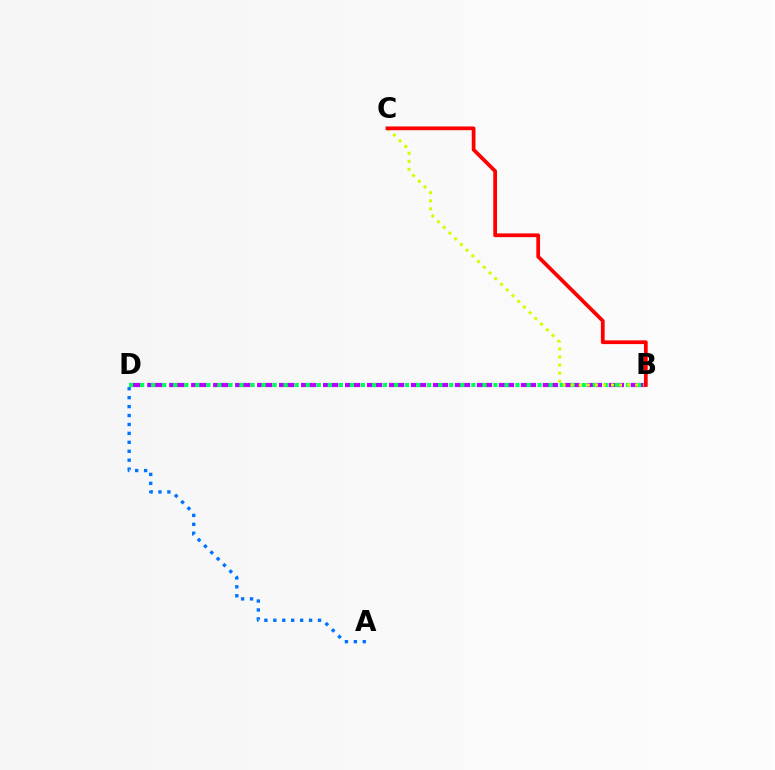{('B', 'D'): [{'color': '#b900ff', 'line_style': 'dashed', 'thickness': 2.99}, {'color': '#00ff5c', 'line_style': 'dotted', 'thickness': 3.0}], ('B', 'C'): [{'color': '#d1ff00', 'line_style': 'dotted', 'thickness': 2.19}, {'color': '#ff0000', 'line_style': 'solid', 'thickness': 2.69}], ('A', 'D'): [{'color': '#0074ff', 'line_style': 'dotted', 'thickness': 2.43}]}